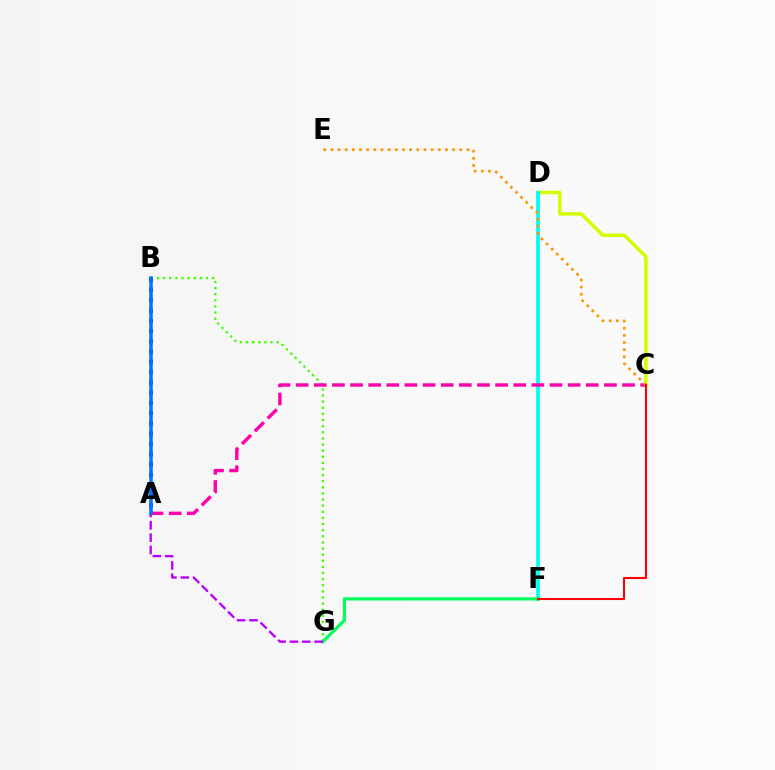{('C', 'D'): [{'color': '#d1ff00', 'line_style': 'solid', 'thickness': 2.53}], ('B', 'G'): [{'color': '#3dff00', 'line_style': 'dotted', 'thickness': 1.66}], ('D', 'F'): [{'color': '#00fff6', 'line_style': 'solid', 'thickness': 2.71}], ('F', 'G'): [{'color': '#00ff5c', 'line_style': 'solid', 'thickness': 2.31}], ('A', 'C'): [{'color': '#ff00ac', 'line_style': 'dashed', 'thickness': 2.46}], ('C', 'E'): [{'color': '#ff9400', 'line_style': 'dotted', 'thickness': 1.94}], ('A', 'G'): [{'color': '#b900ff', 'line_style': 'dashed', 'thickness': 1.67}], ('C', 'F'): [{'color': '#ff0000', 'line_style': 'solid', 'thickness': 1.51}], ('A', 'B'): [{'color': '#2500ff', 'line_style': 'dotted', 'thickness': 2.78}, {'color': '#0074ff', 'line_style': 'solid', 'thickness': 2.53}]}